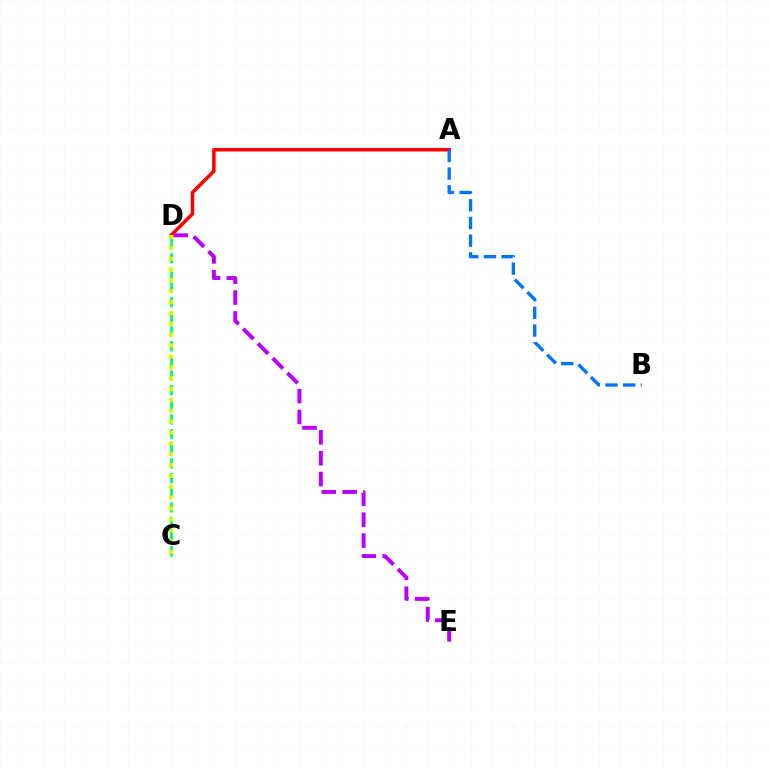{('D', 'E'): [{'color': '#b900ff', 'line_style': 'dashed', 'thickness': 2.83}], ('C', 'D'): [{'color': '#00ff5c', 'line_style': 'dashed', 'thickness': 1.99}, {'color': '#d1ff00', 'line_style': 'dotted', 'thickness': 2.95}], ('A', 'D'): [{'color': '#ff0000', 'line_style': 'solid', 'thickness': 2.54}], ('A', 'B'): [{'color': '#0074ff', 'line_style': 'dashed', 'thickness': 2.4}]}